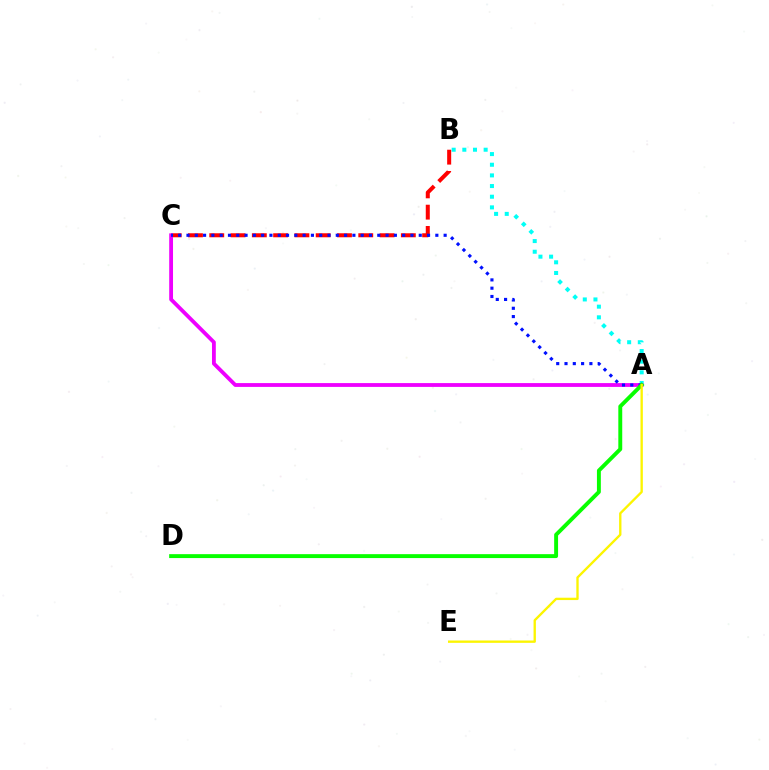{('A', 'B'): [{'color': '#00fff6', 'line_style': 'dotted', 'thickness': 2.9}], ('B', 'C'): [{'color': '#ff0000', 'line_style': 'dashed', 'thickness': 2.89}], ('A', 'C'): [{'color': '#ee00ff', 'line_style': 'solid', 'thickness': 2.74}, {'color': '#0010ff', 'line_style': 'dotted', 'thickness': 2.25}], ('A', 'D'): [{'color': '#08ff00', 'line_style': 'solid', 'thickness': 2.81}], ('A', 'E'): [{'color': '#fcf500', 'line_style': 'solid', 'thickness': 1.69}]}